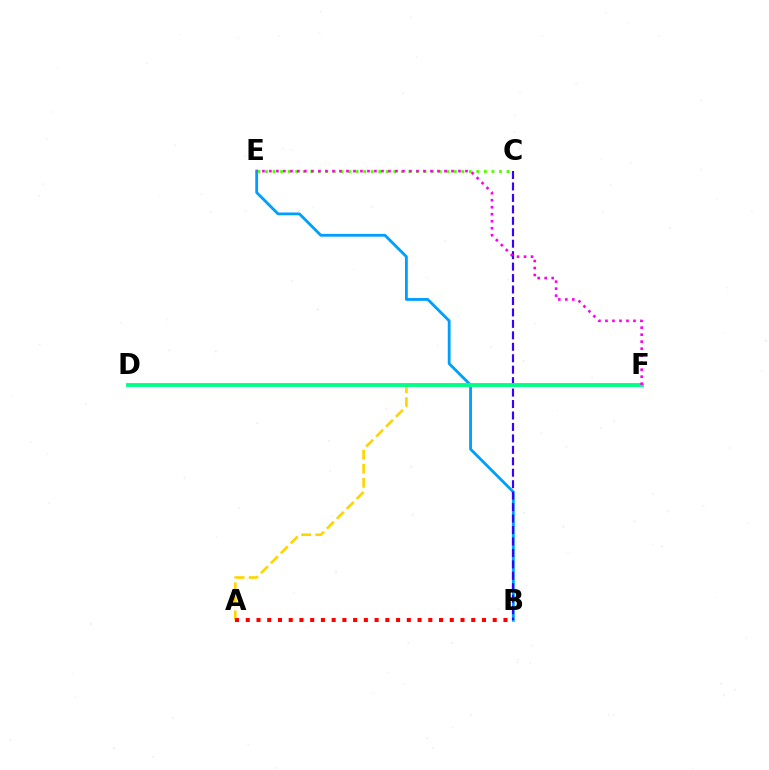{('B', 'E'): [{'color': '#009eff', 'line_style': 'solid', 'thickness': 2.02}], ('B', 'C'): [{'color': '#3700ff', 'line_style': 'dashed', 'thickness': 1.56}], ('A', 'F'): [{'color': '#ffd500', 'line_style': 'dashed', 'thickness': 1.91}], ('C', 'E'): [{'color': '#4fff00', 'line_style': 'dotted', 'thickness': 2.05}], ('A', 'B'): [{'color': '#ff0000', 'line_style': 'dotted', 'thickness': 2.92}], ('D', 'F'): [{'color': '#00ff86', 'line_style': 'solid', 'thickness': 2.78}], ('E', 'F'): [{'color': '#ff00ed', 'line_style': 'dotted', 'thickness': 1.9}]}